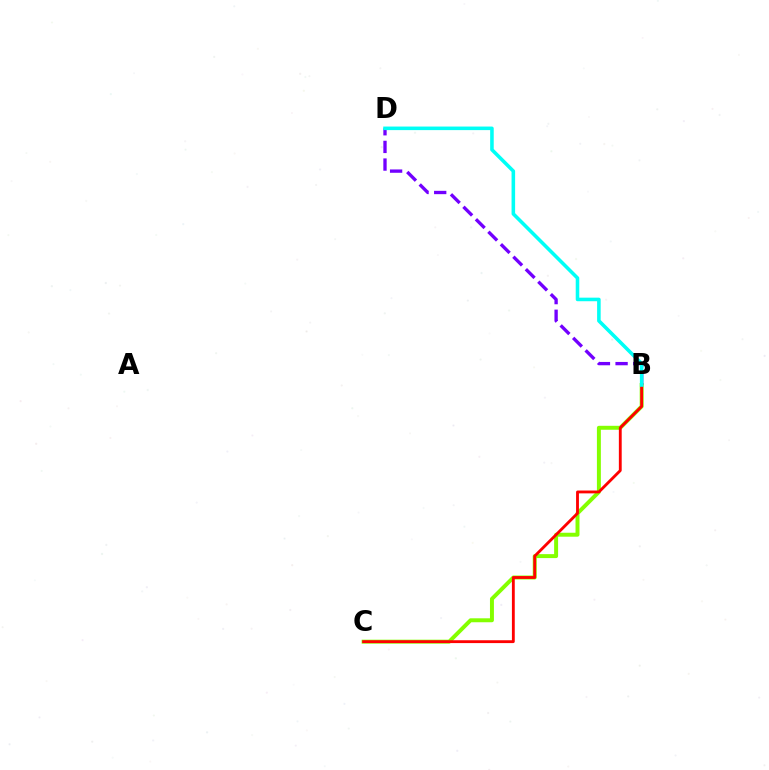{('B', 'C'): [{'color': '#84ff00', 'line_style': 'solid', 'thickness': 2.85}, {'color': '#ff0000', 'line_style': 'solid', 'thickness': 2.05}], ('B', 'D'): [{'color': '#7200ff', 'line_style': 'dashed', 'thickness': 2.4}, {'color': '#00fff6', 'line_style': 'solid', 'thickness': 2.57}]}